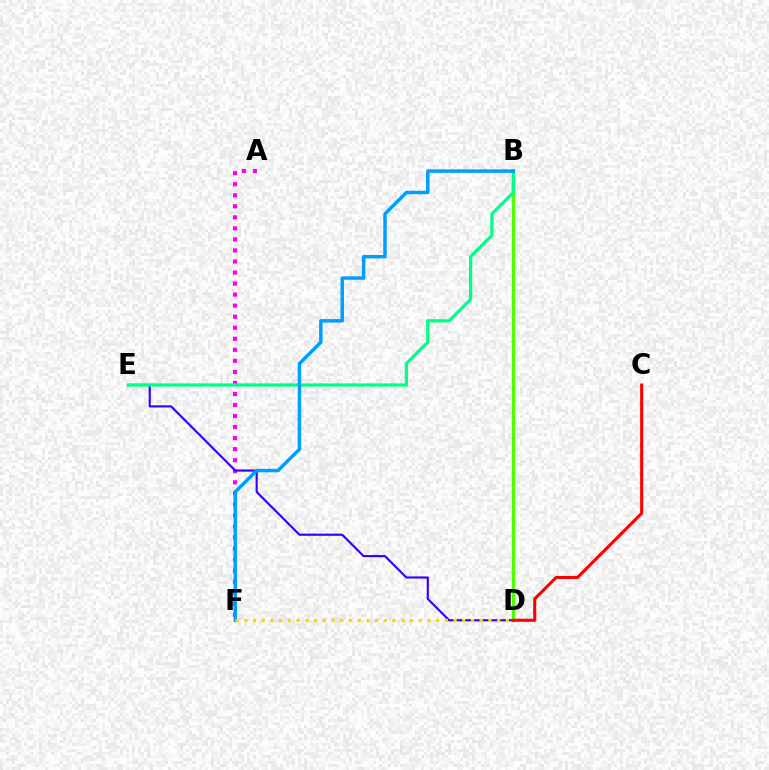{('A', 'F'): [{'color': '#ff00ed', 'line_style': 'dotted', 'thickness': 3.0}], ('D', 'E'): [{'color': '#3700ff', 'line_style': 'solid', 'thickness': 1.56}], ('B', 'D'): [{'color': '#4fff00', 'line_style': 'solid', 'thickness': 2.41}], ('B', 'E'): [{'color': '#00ff86', 'line_style': 'solid', 'thickness': 2.33}], ('B', 'F'): [{'color': '#009eff', 'line_style': 'solid', 'thickness': 2.5}], ('D', 'F'): [{'color': '#ffd500', 'line_style': 'dotted', 'thickness': 2.37}], ('C', 'D'): [{'color': '#ff0000', 'line_style': 'solid', 'thickness': 2.21}]}